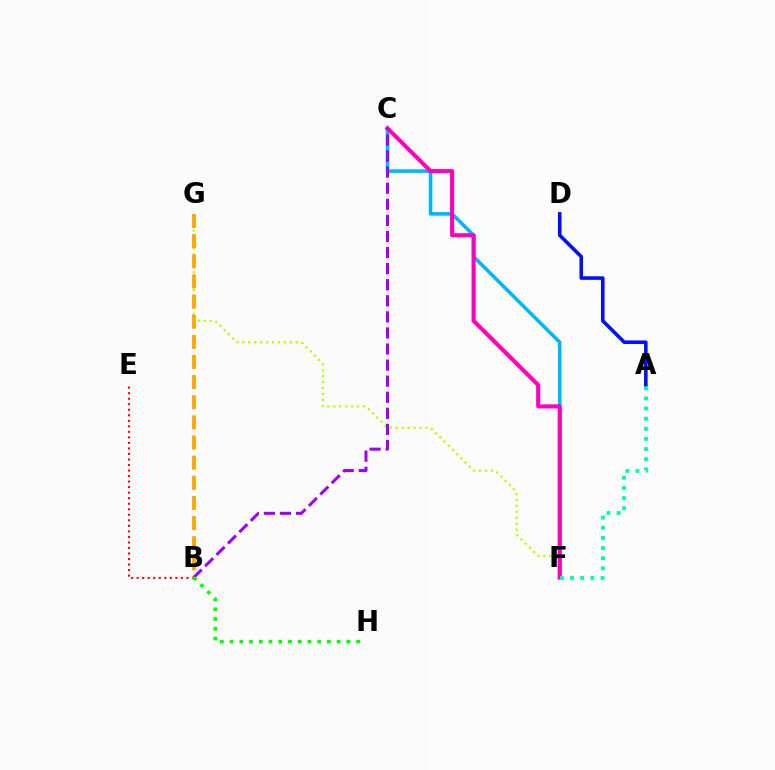{('F', 'G'): [{'color': '#b3ff00', 'line_style': 'dotted', 'thickness': 1.61}], ('B', 'E'): [{'color': '#ff0000', 'line_style': 'dotted', 'thickness': 1.5}], ('C', 'F'): [{'color': '#00b5ff', 'line_style': 'solid', 'thickness': 2.56}, {'color': '#ff00bd', 'line_style': 'solid', 'thickness': 2.95}], ('A', 'D'): [{'color': '#0010ff', 'line_style': 'solid', 'thickness': 2.58}], ('B', 'G'): [{'color': '#ffa500', 'line_style': 'dashed', 'thickness': 2.74}], ('A', 'F'): [{'color': '#00ff9d', 'line_style': 'dotted', 'thickness': 2.76}], ('B', 'C'): [{'color': '#9b00ff', 'line_style': 'dashed', 'thickness': 2.18}], ('B', 'H'): [{'color': '#08ff00', 'line_style': 'dotted', 'thickness': 2.64}]}